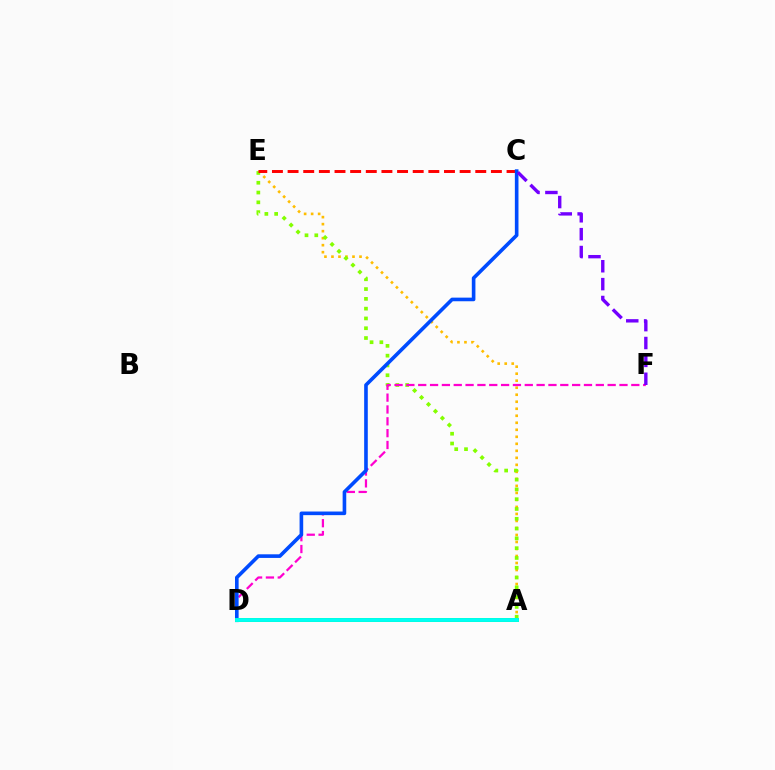{('A', 'E'): [{'color': '#ffbd00', 'line_style': 'dotted', 'thickness': 1.91}, {'color': '#84ff00', 'line_style': 'dotted', 'thickness': 2.66}], ('C', 'E'): [{'color': '#ff0000', 'line_style': 'dashed', 'thickness': 2.12}], ('D', 'F'): [{'color': '#ff00cf', 'line_style': 'dashed', 'thickness': 1.61}], ('C', 'D'): [{'color': '#004bff', 'line_style': 'solid', 'thickness': 2.61}], ('A', 'D'): [{'color': '#00ff39', 'line_style': 'solid', 'thickness': 2.85}, {'color': '#00fff6', 'line_style': 'solid', 'thickness': 2.75}], ('C', 'F'): [{'color': '#7200ff', 'line_style': 'dashed', 'thickness': 2.43}]}